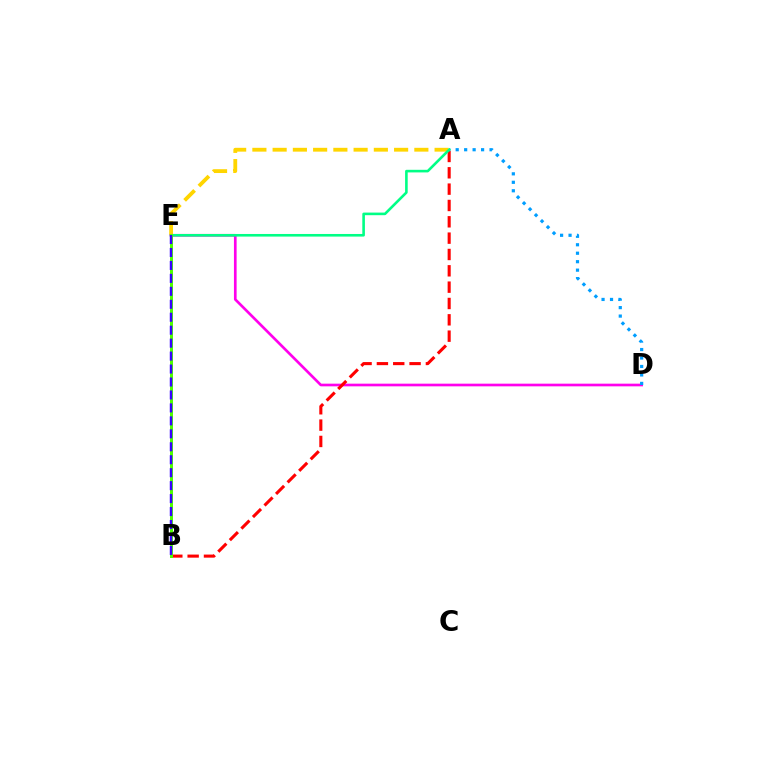{('A', 'E'): [{'color': '#ffd500', 'line_style': 'dashed', 'thickness': 2.75}, {'color': '#00ff86', 'line_style': 'solid', 'thickness': 1.88}], ('D', 'E'): [{'color': '#ff00ed', 'line_style': 'solid', 'thickness': 1.92}], ('A', 'B'): [{'color': '#ff0000', 'line_style': 'dashed', 'thickness': 2.22}], ('A', 'D'): [{'color': '#009eff', 'line_style': 'dotted', 'thickness': 2.3}], ('B', 'E'): [{'color': '#4fff00', 'line_style': 'solid', 'thickness': 2.15}, {'color': '#3700ff', 'line_style': 'dashed', 'thickness': 1.76}]}